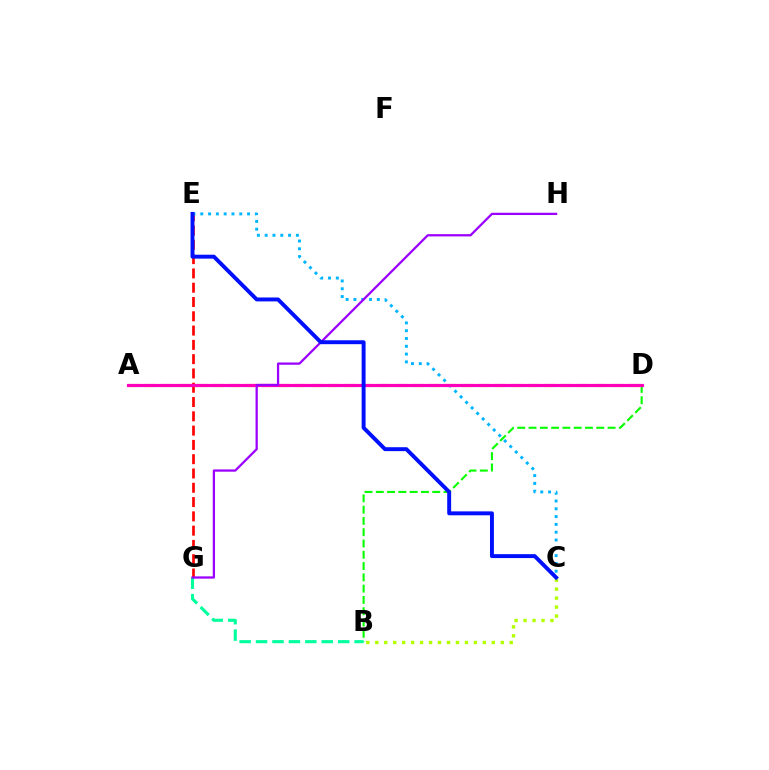{('E', 'G'): [{'color': '#ff0000', 'line_style': 'dashed', 'thickness': 1.94}], ('B', 'D'): [{'color': '#08ff00', 'line_style': 'dashed', 'thickness': 1.53}], ('A', 'D'): [{'color': '#ffa500', 'line_style': 'dashed', 'thickness': 2.26}, {'color': '#ff00bd', 'line_style': 'solid', 'thickness': 2.28}], ('C', 'E'): [{'color': '#00b5ff', 'line_style': 'dotted', 'thickness': 2.12}, {'color': '#0010ff', 'line_style': 'solid', 'thickness': 2.82}], ('B', 'C'): [{'color': '#b3ff00', 'line_style': 'dotted', 'thickness': 2.44}], ('B', 'G'): [{'color': '#00ff9d', 'line_style': 'dashed', 'thickness': 2.23}], ('G', 'H'): [{'color': '#9b00ff', 'line_style': 'solid', 'thickness': 1.63}]}